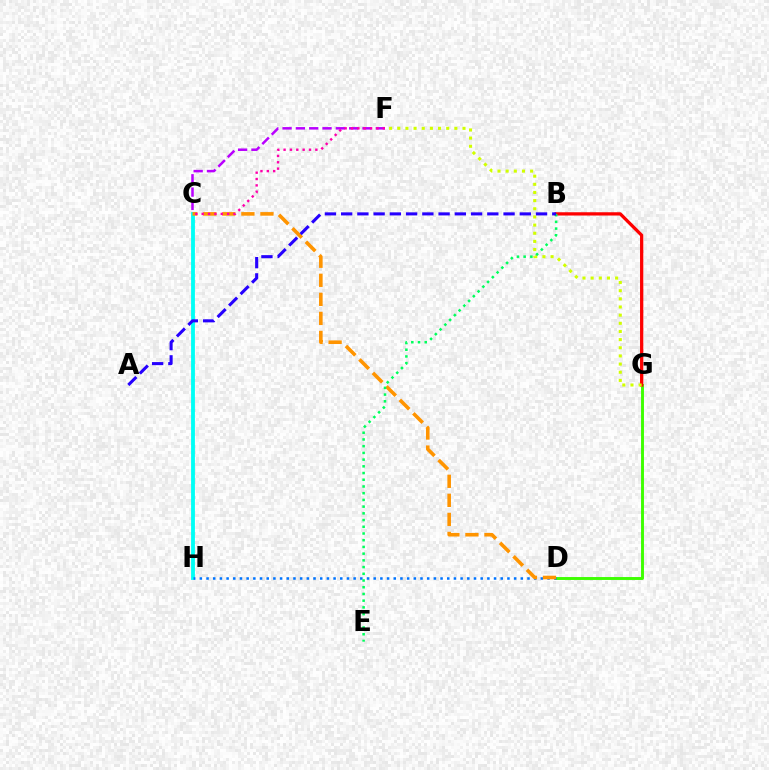{('D', 'G'): [{'color': '#3dff00', 'line_style': 'solid', 'thickness': 2.1}], ('B', 'G'): [{'color': '#ff0000', 'line_style': 'solid', 'thickness': 2.36}], ('C', 'H'): [{'color': '#00fff6', 'line_style': 'solid', 'thickness': 2.75}], ('F', 'G'): [{'color': '#d1ff00', 'line_style': 'dotted', 'thickness': 2.22}], ('C', 'F'): [{'color': '#b900ff', 'line_style': 'dashed', 'thickness': 1.81}, {'color': '#ff00ac', 'line_style': 'dotted', 'thickness': 1.73}], ('D', 'H'): [{'color': '#0074ff', 'line_style': 'dotted', 'thickness': 1.82}], ('C', 'D'): [{'color': '#ff9400', 'line_style': 'dashed', 'thickness': 2.59}], ('B', 'E'): [{'color': '#00ff5c', 'line_style': 'dotted', 'thickness': 1.82}], ('A', 'B'): [{'color': '#2500ff', 'line_style': 'dashed', 'thickness': 2.21}]}